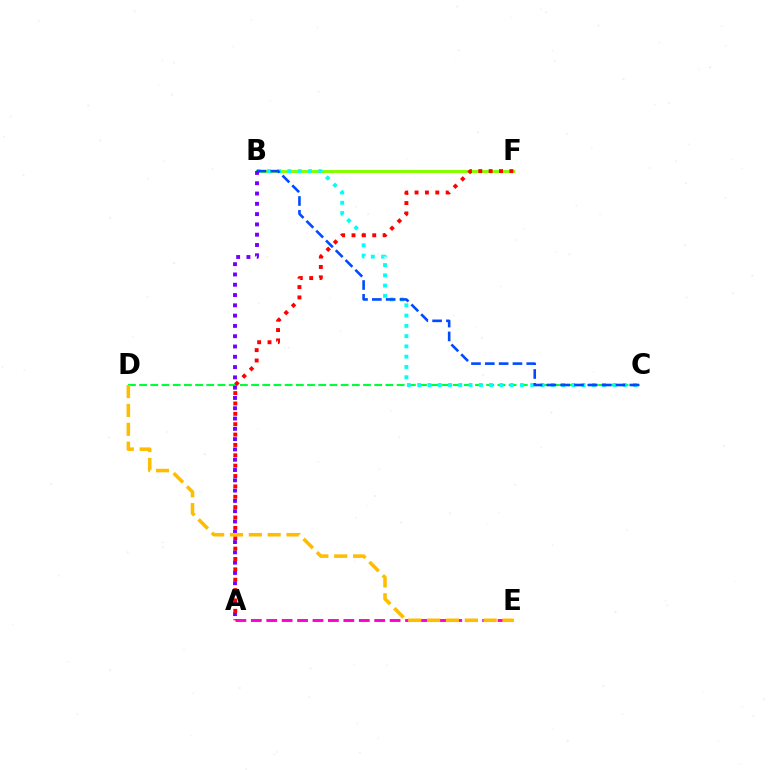{('C', 'D'): [{'color': '#00ff39', 'line_style': 'dashed', 'thickness': 1.52}], ('B', 'F'): [{'color': '#84ff00', 'line_style': 'solid', 'thickness': 2.13}], ('A', 'E'): [{'color': '#ff00cf', 'line_style': 'dashed', 'thickness': 2.09}], ('B', 'C'): [{'color': '#00fff6', 'line_style': 'dotted', 'thickness': 2.79}, {'color': '#004bff', 'line_style': 'dashed', 'thickness': 1.88}], ('A', 'B'): [{'color': '#7200ff', 'line_style': 'dotted', 'thickness': 2.8}], ('A', 'F'): [{'color': '#ff0000', 'line_style': 'dotted', 'thickness': 2.82}], ('D', 'E'): [{'color': '#ffbd00', 'line_style': 'dashed', 'thickness': 2.56}]}